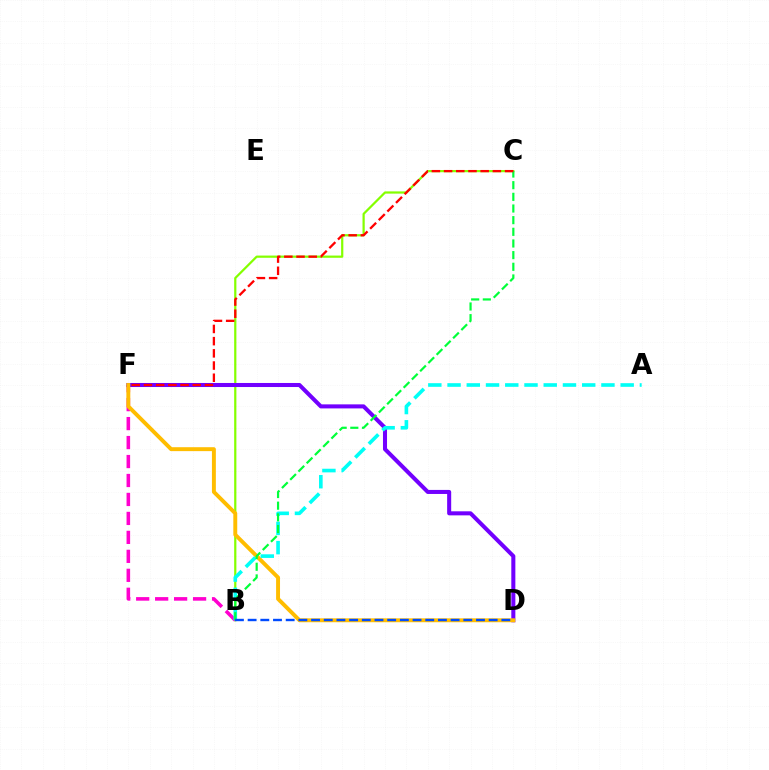{('B', 'C'): [{'color': '#84ff00', 'line_style': 'solid', 'thickness': 1.6}, {'color': '#00ff39', 'line_style': 'dashed', 'thickness': 1.58}], ('B', 'F'): [{'color': '#ff00cf', 'line_style': 'dashed', 'thickness': 2.58}], ('D', 'F'): [{'color': '#7200ff', 'line_style': 'solid', 'thickness': 2.91}, {'color': '#ffbd00', 'line_style': 'solid', 'thickness': 2.83}], ('A', 'B'): [{'color': '#00fff6', 'line_style': 'dashed', 'thickness': 2.61}], ('C', 'F'): [{'color': '#ff0000', 'line_style': 'dashed', 'thickness': 1.66}], ('B', 'D'): [{'color': '#004bff', 'line_style': 'dashed', 'thickness': 1.72}]}